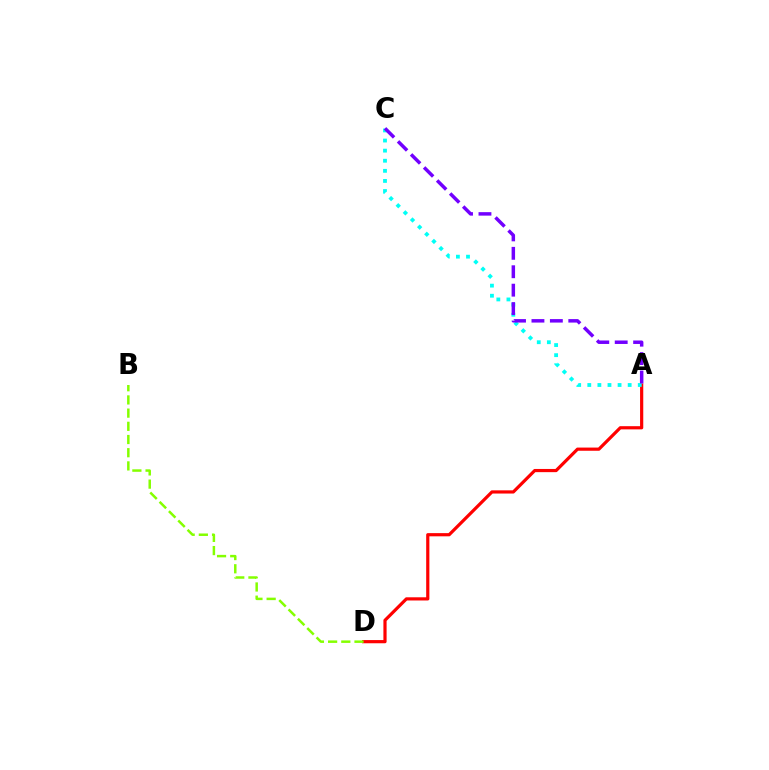{('A', 'D'): [{'color': '#ff0000', 'line_style': 'solid', 'thickness': 2.3}], ('A', 'C'): [{'color': '#00fff6', 'line_style': 'dotted', 'thickness': 2.74}, {'color': '#7200ff', 'line_style': 'dashed', 'thickness': 2.5}], ('B', 'D'): [{'color': '#84ff00', 'line_style': 'dashed', 'thickness': 1.79}]}